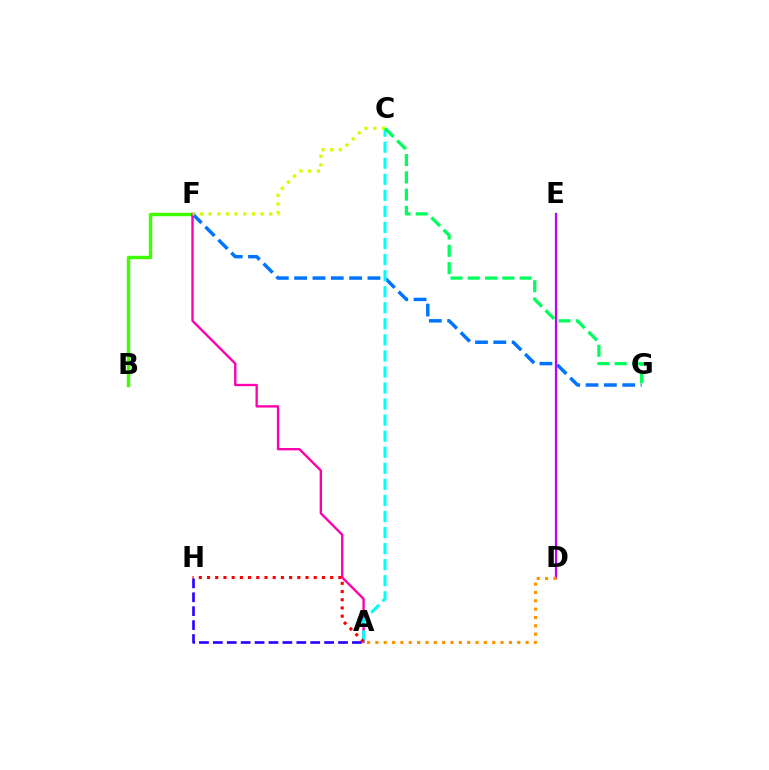{('B', 'F'): [{'color': '#3dff00', 'line_style': 'solid', 'thickness': 2.47}], ('F', 'G'): [{'color': '#0074ff', 'line_style': 'dashed', 'thickness': 2.49}], ('D', 'E'): [{'color': '#b900ff', 'line_style': 'solid', 'thickness': 1.6}], ('A', 'H'): [{'color': '#2500ff', 'line_style': 'dashed', 'thickness': 1.89}, {'color': '#ff0000', 'line_style': 'dotted', 'thickness': 2.23}], ('A', 'F'): [{'color': '#ff00ac', 'line_style': 'solid', 'thickness': 1.7}], ('A', 'C'): [{'color': '#00fff6', 'line_style': 'dashed', 'thickness': 2.18}], ('C', 'F'): [{'color': '#d1ff00', 'line_style': 'dotted', 'thickness': 2.35}], ('A', 'D'): [{'color': '#ff9400', 'line_style': 'dotted', 'thickness': 2.27}], ('C', 'G'): [{'color': '#00ff5c', 'line_style': 'dashed', 'thickness': 2.35}]}